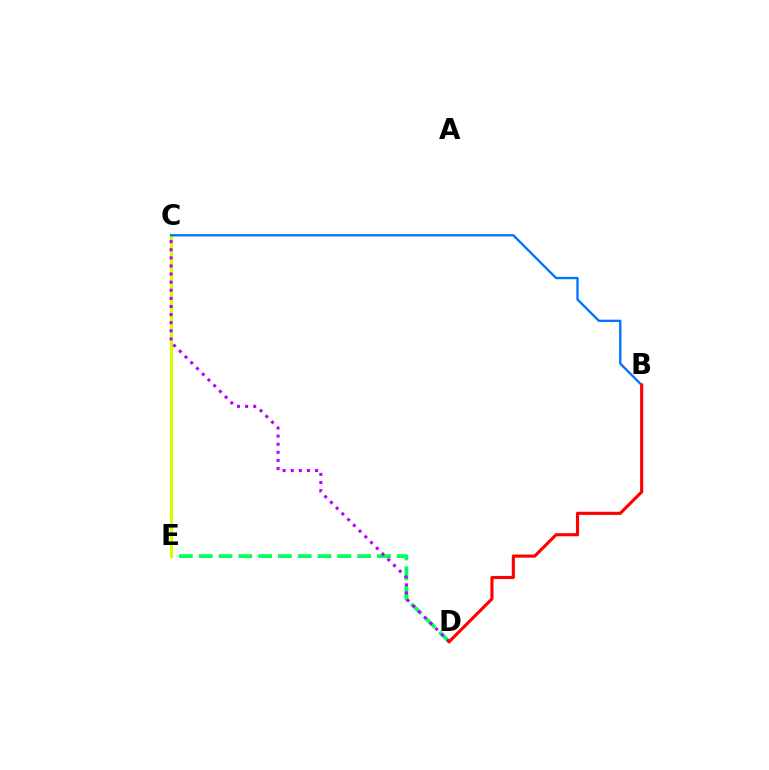{('D', 'E'): [{'color': '#00ff5c', 'line_style': 'dashed', 'thickness': 2.69}], ('C', 'E'): [{'color': '#d1ff00', 'line_style': 'solid', 'thickness': 2.27}], ('B', 'C'): [{'color': '#0074ff', 'line_style': 'solid', 'thickness': 1.68}], ('C', 'D'): [{'color': '#b900ff', 'line_style': 'dotted', 'thickness': 2.2}], ('B', 'D'): [{'color': '#ff0000', 'line_style': 'solid', 'thickness': 2.25}]}